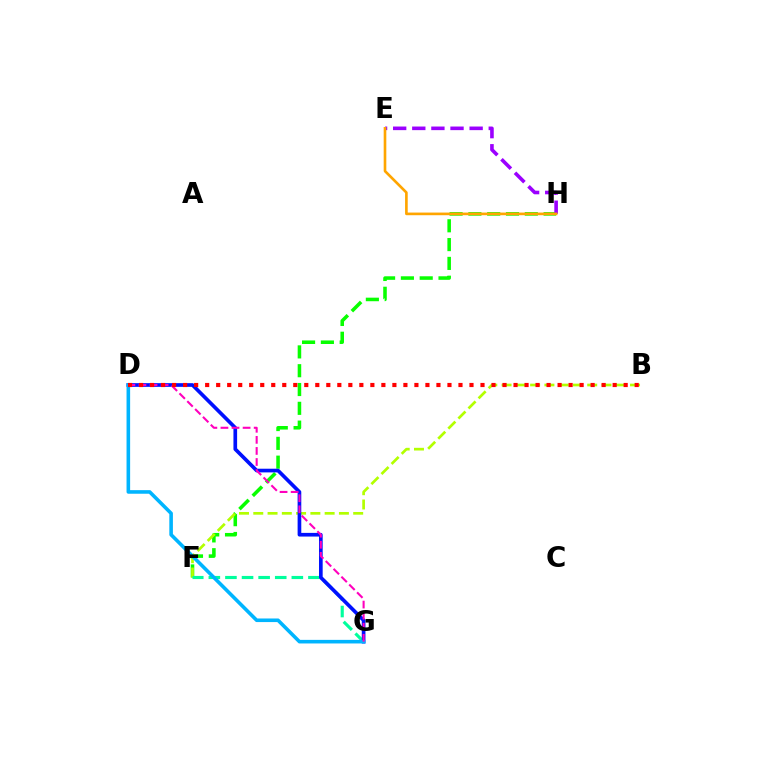{('F', 'H'): [{'color': '#08ff00', 'line_style': 'dashed', 'thickness': 2.56}], ('B', 'F'): [{'color': '#b3ff00', 'line_style': 'dashed', 'thickness': 1.94}], ('F', 'G'): [{'color': '#00ff9d', 'line_style': 'dashed', 'thickness': 2.25}], ('D', 'G'): [{'color': '#0010ff', 'line_style': 'solid', 'thickness': 2.64}, {'color': '#00b5ff', 'line_style': 'solid', 'thickness': 2.59}, {'color': '#ff00bd', 'line_style': 'dashed', 'thickness': 1.5}], ('E', 'H'): [{'color': '#9b00ff', 'line_style': 'dashed', 'thickness': 2.6}, {'color': '#ffa500', 'line_style': 'solid', 'thickness': 1.9}], ('B', 'D'): [{'color': '#ff0000', 'line_style': 'dotted', 'thickness': 2.99}]}